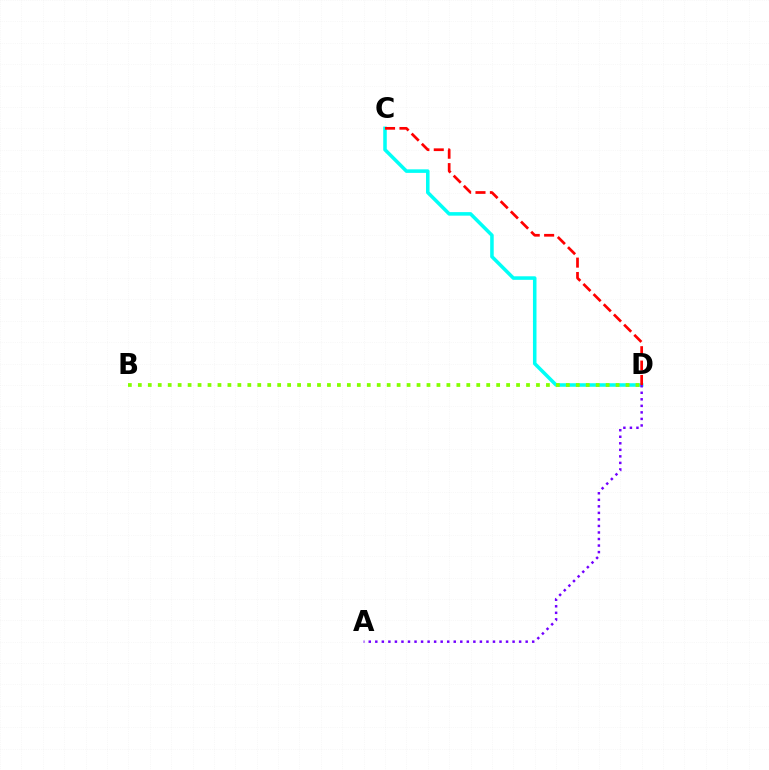{('C', 'D'): [{'color': '#00fff6', 'line_style': 'solid', 'thickness': 2.55}, {'color': '#ff0000', 'line_style': 'dashed', 'thickness': 1.96}], ('A', 'D'): [{'color': '#7200ff', 'line_style': 'dotted', 'thickness': 1.78}], ('B', 'D'): [{'color': '#84ff00', 'line_style': 'dotted', 'thickness': 2.7}]}